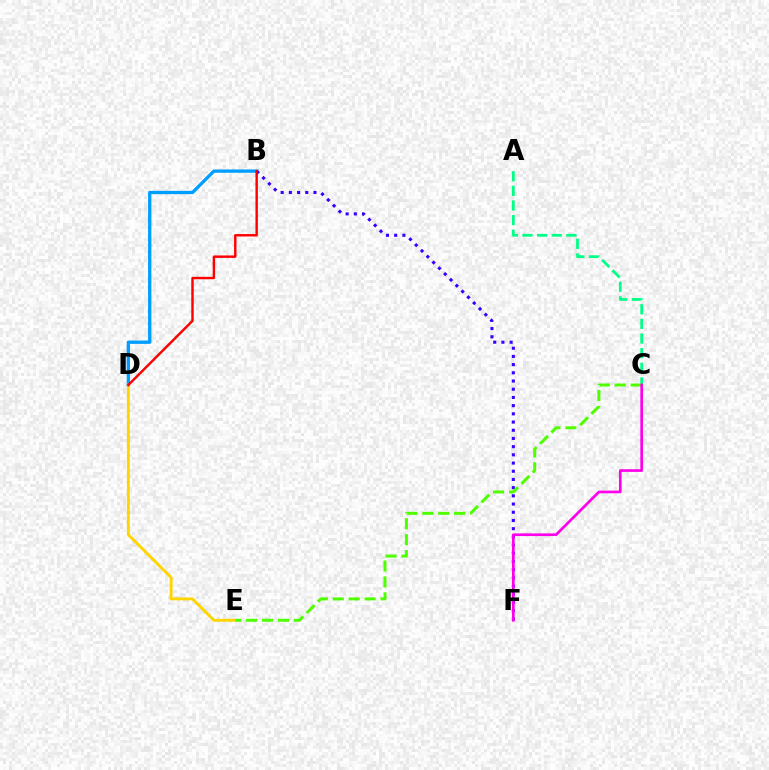{('A', 'C'): [{'color': '#00ff86', 'line_style': 'dashed', 'thickness': 1.99}], ('B', 'D'): [{'color': '#009eff', 'line_style': 'solid', 'thickness': 2.38}, {'color': '#ff0000', 'line_style': 'solid', 'thickness': 1.75}], ('D', 'E'): [{'color': '#ffd500', 'line_style': 'solid', 'thickness': 2.06}], ('B', 'F'): [{'color': '#3700ff', 'line_style': 'dotted', 'thickness': 2.23}], ('C', 'E'): [{'color': '#4fff00', 'line_style': 'dashed', 'thickness': 2.16}], ('C', 'F'): [{'color': '#ff00ed', 'line_style': 'solid', 'thickness': 1.93}]}